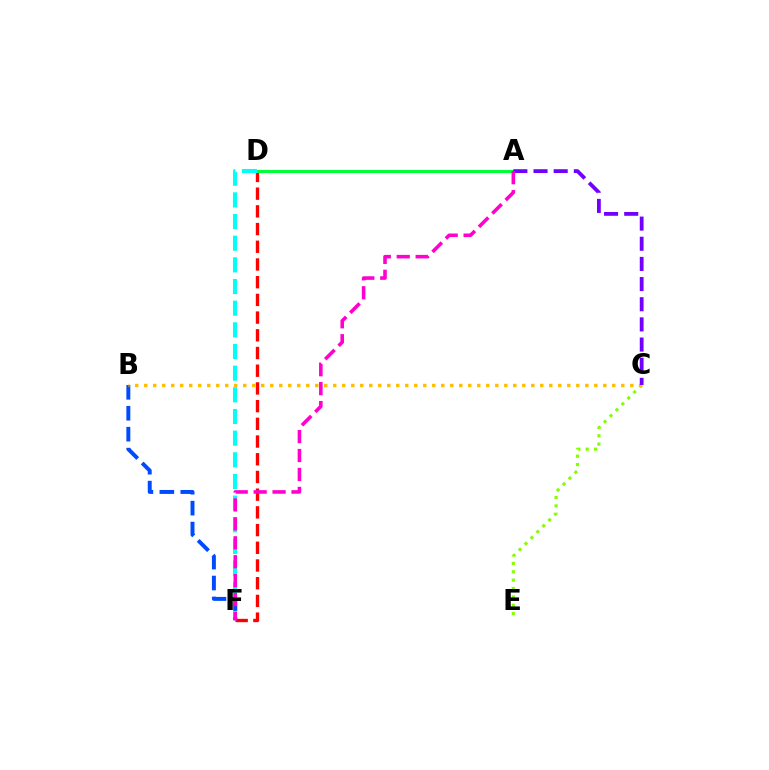{('D', 'F'): [{'color': '#ff0000', 'line_style': 'dashed', 'thickness': 2.41}, {'color': '#00fff6', 'line_style': 'dashed', 'thickness': 2.94}], ('A', 'D'): [{'color': '#00ff39', 'line_style': 'solid', 'thickness': 2.23}], ('C', 'E'): [{'color': '#84ff00', 'line_style': 'dotted', 'thickness': 2.27}], ('B', 'F'): [{'color': '#004bff', 'line_style': 'dashed', 'thickness': 2.84}], ('B', 'C'): [{'color': '#ffbd00', 'line_style': 'dotted', 'thickness': 2.45}], ('A', 'C'): [{'color': '#7200ff', 'line_style': 'dashed', 'thickness': 2.74}], ('A', 'F'): [{'color': '#ff00cf', 'line_style': 'dashed', 'thickness': 2.57}]}